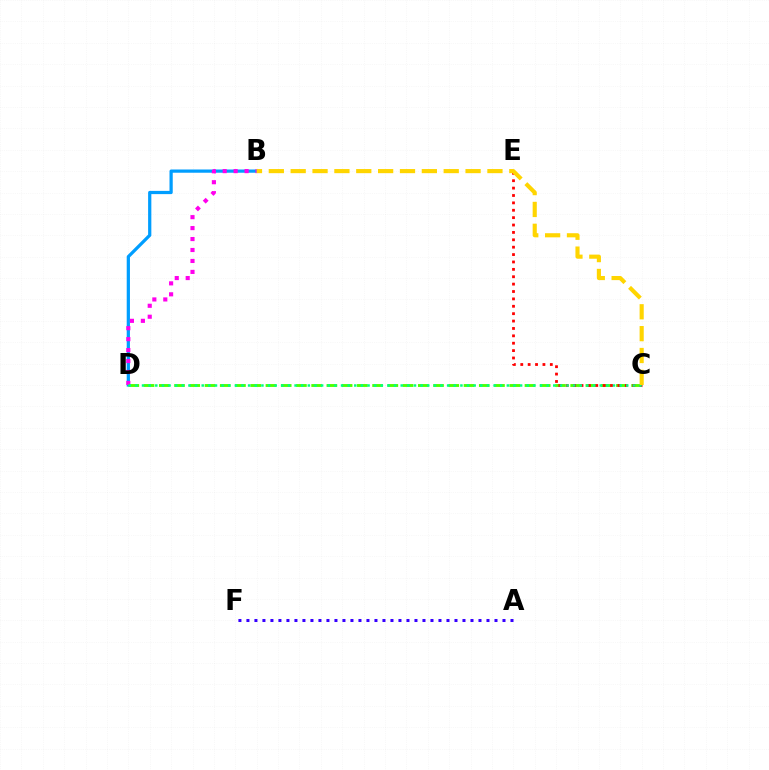{('B', 'D'): [{'color': '#009eff', 'line_style': 'solid', 'thickness': 2.33}, {'color': '#ff00ed', 'line_style': 'dotted', 'thickness': 2.98}], ('C', 'D'): [{'color': '#4fff00', 'line_style': 'dashed', 'thickness': 2.07}, {'color': '#00ff86', 'line_style': 'dotted', 'thickness': 1.8}], ('A', 'F'): [{'color': '#3700ff', 'line_style': 'dotted', 'thickness': 2.17}], ('C', 'E'): [{'color': '#ff0000', 'line_style': 'dotted', 'thickness': 2.01}], ('B', 'C'): [{'color': '#ffd500', 'line_style': 'dashed', 'thickness': 2.97}]}